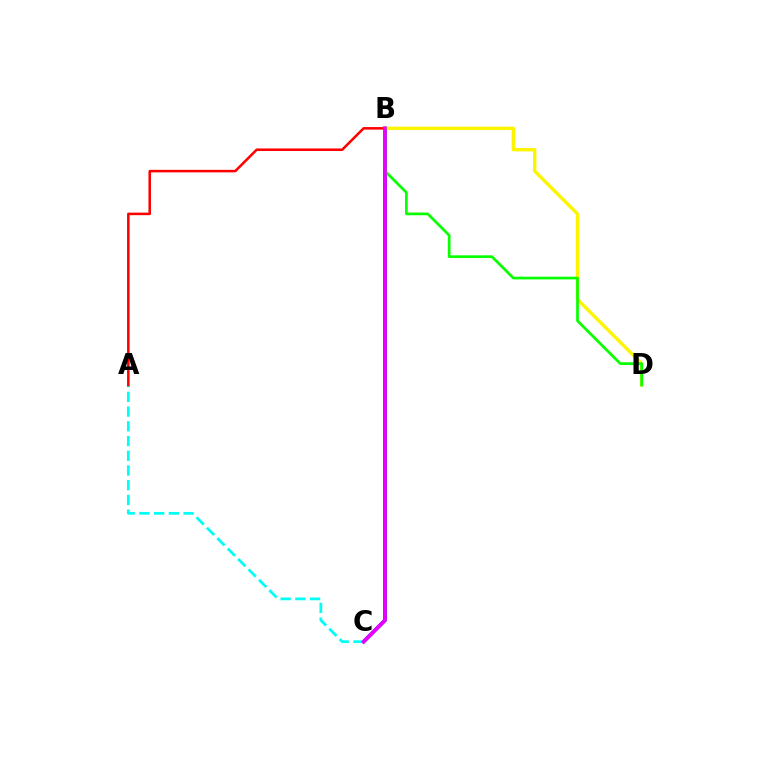{('B', 'C'): [{'color': '#0010ff', 'line_style': 'solid', 'thickness': 2.6}, {'color': '#ee00ff', 'line_style': 'solid', 'thickness': 2.55}], ('A', 'C'): [{'color': '#00fff6', 'line_style': 'dashed', 'thickness': 2.0}], ('B', 'D'): [{'color': '#fcf500', 'line_style': 'solid', 'thickness': 2.43}, {'color': '#08ff00', 'line_style': 'solid', 'thickness': 1.95}], ('A', 'B'): [{'color': '#ff0000', 'line_style': 'solid', 'thickness': 1.83}]}